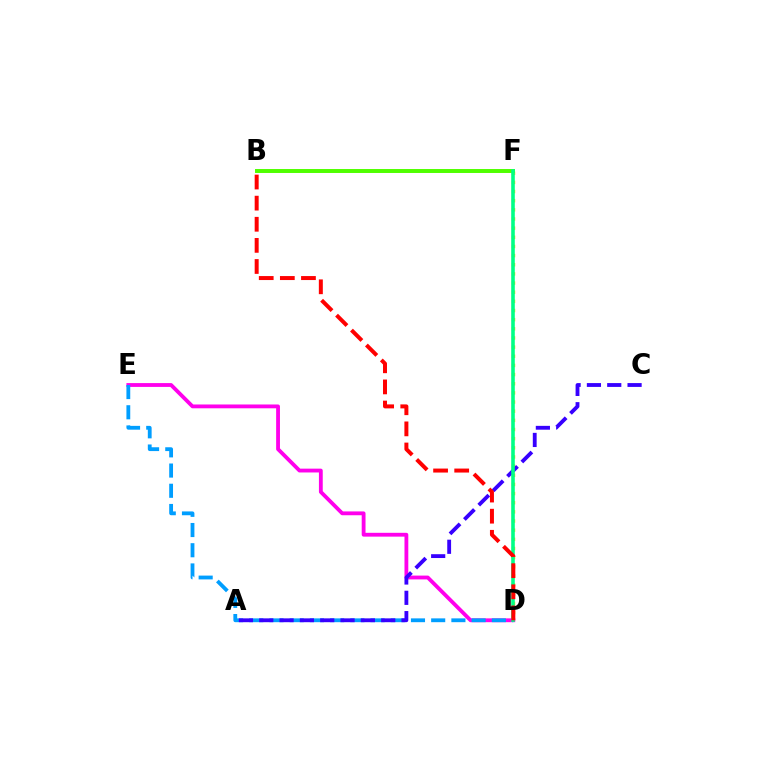{('D', 'F'): [{'color': '#ffd500', 'line_style': 'dotted', 'thickness': 2.49}, {'color': '#00ff86', 'line_style': 'solid', 'thickness': 2.58}], ('D', 'E'): [{'color': '#ff00ed', 'line_style': 'solid', 'thickness': 2.75}, {'color': '#009eff', 'line_style': 'dashed', 'thickness': 2.75}], ('B', 'F'): [{'color': '#4fff00', 'line_style': 'solid', 'thickness': 2.84}], ('A', 'C'): [{'color': '#3700ff', 'line_style': 'dashed', 'thickness': 2.76}], ('B', 'D'): [{'color': '#ff0000', 'line_style': 'dashed', 'thickness': 2.87}]}